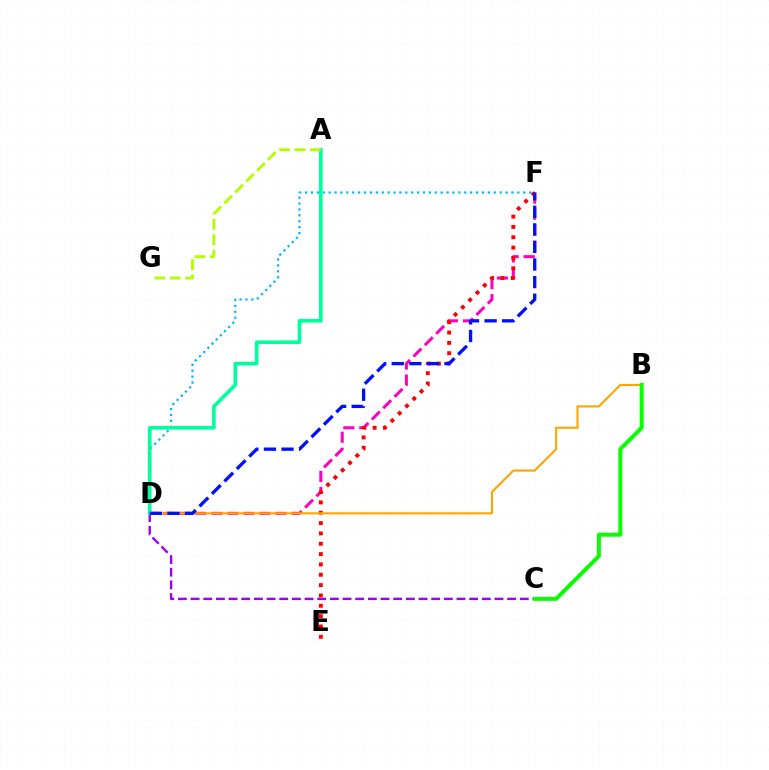{('D', 'F'): [{'color': '#ff00bd', 'line_style': 'dashed', 'thickness': 2.18}, {'color': '#00b5ff', 'line_style': 'dotted', 'thickness': 1.6}, {'color': '#0010ff', 'line_style': 'dashed', 'thickness': 2.39}], ('C', 'D'): [{'color': '#9b00ff', 'line_style': 'dashed', 'thickness': 1.72}], ('E', 'F'): [{'color': '#ff0000', 'line_style': 'dotted', 'thickness': 2.81}], ('B', 'D'): [{'color': '#ffa500', 'line_style': 'solid', 'thickness': 1.52}], ('A', 'D'): [{'color': '#00ff9d', 'line_style': 'solid', 'thickness': 2.6}], ('B', 'C'): [{'color': '#08ff00', 'line_style': 'solid', 'thickness': 2.86}], ('A', 'G'): [{'color': '#b3ff00', 'line_style': 'dashed', 'thickness': 2.09}]}